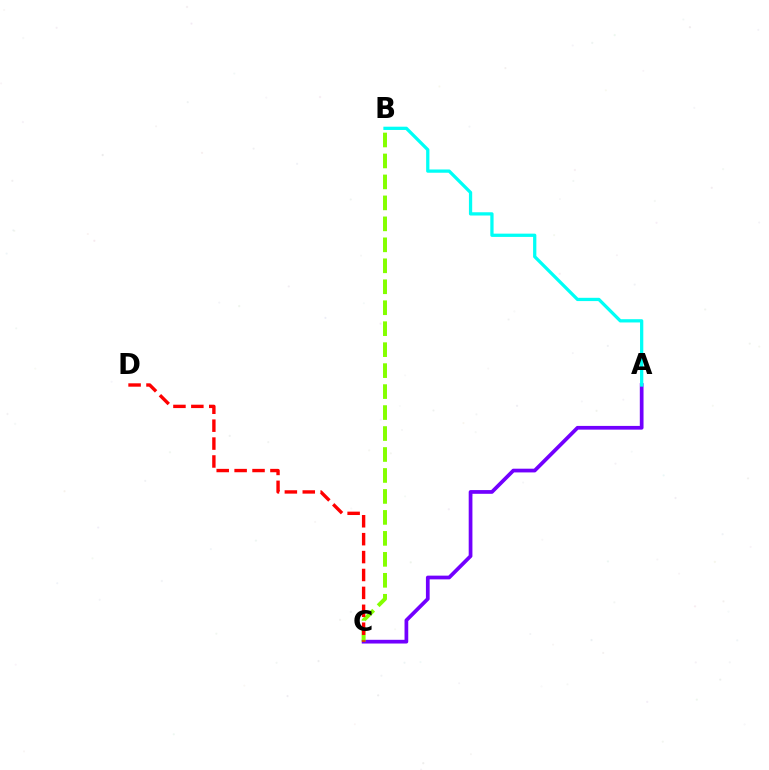{('A', 'C'): [{'color': '#7200ff', 'line_style': 'solid', 'thickness': 2.68}], ('B', 'C'): [{'color': '#84ff00', 'line_style': 'dashed', 'thickness': 2.85}], ('C', 'D'): [{'color': '#ff0000', 'line_style': 'dashed', 'thickness': 2.43}], ('A', 'B'): [{'color': '#00fff6', 'line_style': 'solid', 'thickness': 2.35}]}